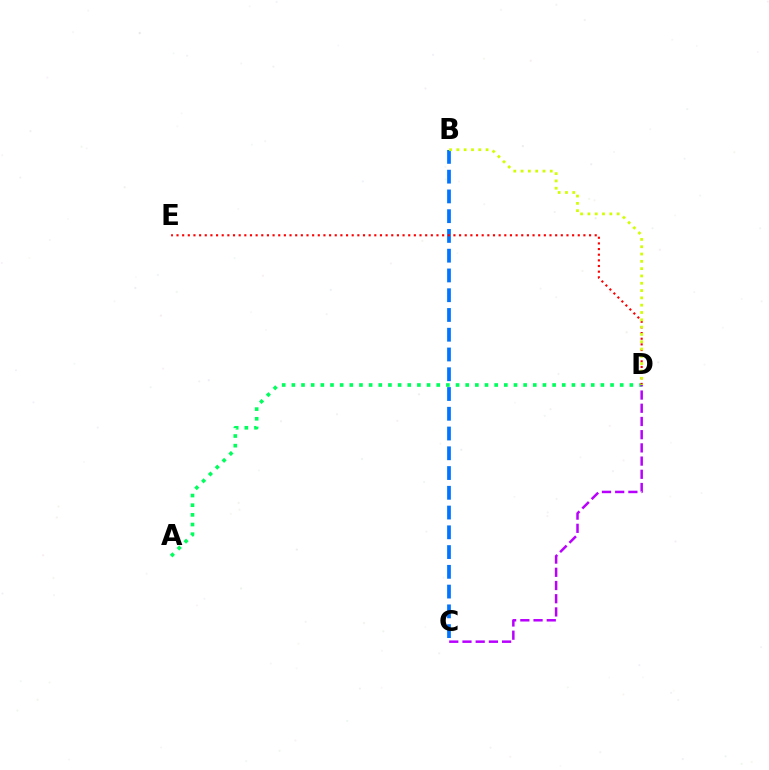{('B', 'C'): [{'color': '#0074ff', 'line_style': 'dashed', 'thickness': 2.68}], ('A', 'D'): [{'color': '#00ff5c', 'line_style': 'dotted', 'thickness': 2.62}], ('D', 'E'): [{'color': '#ff0000', 'line_style': 'dotted', 'thickness': 1.54}], ('B', 'D'): [{'color': '#d1ff00', 'line_style': 'dotted', 'thickness': 1.99}], ('C', 'D'): [{'color': '#b900ff', 'line_style': 'dashed', 'thickness': 1.79}]}